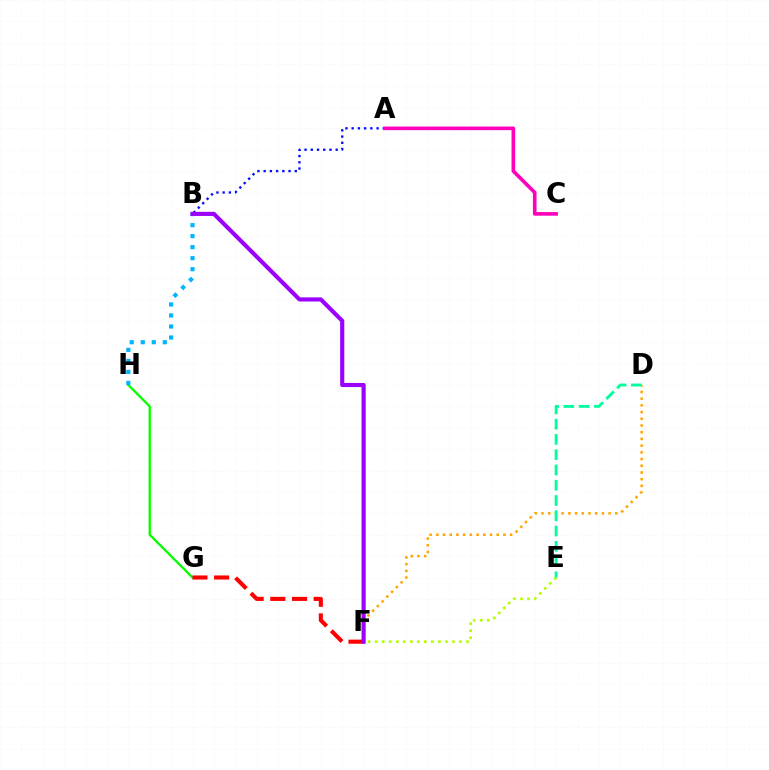{('G', 'H'): [{'color': '#08ff00', 'line_style': 'solid', 'thickness': 1.69}], ('B', 'H'): [{'color': '#00b5ff', 'line_style': 'dotted', 'thickness': 3.0}], ('F', 'G'): [{'color': '#ff0000', 'line_style': 'dashed', 'thickness': 2.95}], ('A', 'B'): [{'color': '#0010ff', 'line_style': 'dotted', 'thickness': 1.69}], ('A', 'C'): [{'color': '#ff00bd', 'line_style': 'solid', 'thickness': 2.61}], ('E', 'F'): [{'color': '#b3ff00', 'line_style': 'dotted', 'thickness': 1.91}], ('D', 'F'): [{'color': '#ffa500', 'line_style': 'dotted', 'thickness': 1.82}], ('D', 'E'): [{'color': '#00ff9d', 'line_style': 'dashed', 'thickness': 2.07}], ('B', 'F'): [{'color': '#9b00ff', 'line_style': 'solid', 'thickness': 2.97}]}